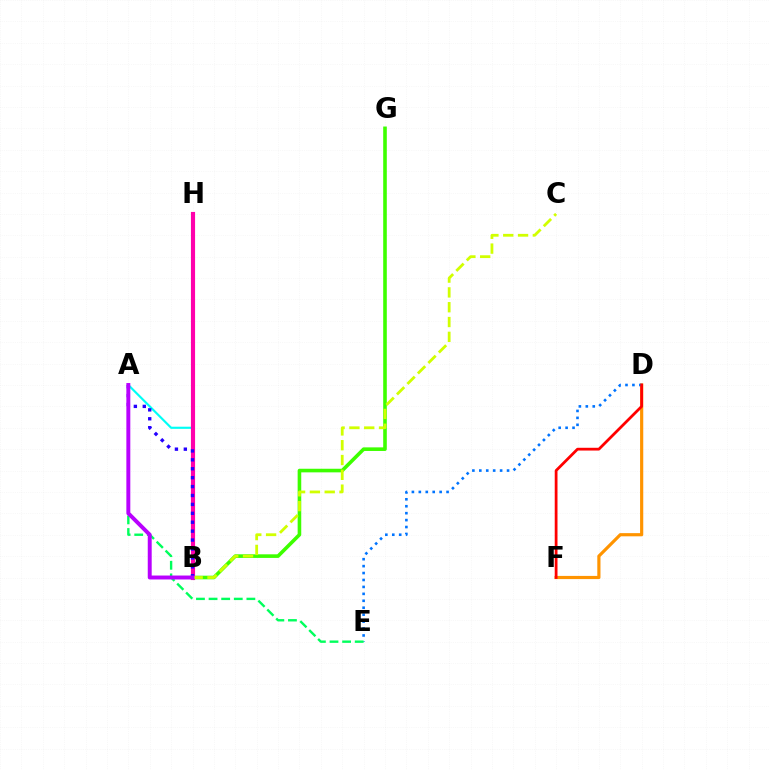{('D', 'F'): [{'color': '#ff9400', 'line_style': 'solid', 'thickness': 2.29}, {'color': '#ff0000', 'line_style': 'solid', 'thickness': 1.99}], ('B', 'G'): [{'color': '#3dff00', 'line_style': 'solid', 'thickness': 2.59}], ('D', 'E'): [{'color': '#0074ff', 'line_style': 'dotted', 'thickness': 1.88}], ('A', 'B'): [{'color': '#00fff6', 'line_style': 'solid', 'thickness': 1.55}, {'color': '#2500ff', 'line_style': 'dotted', 'thickness': 2.42}, {'color': '#b900ff', 'line_style': 'solid', 'thickness': 2.84}], ('A', 'E'): [{'color': '#00ff5c', 'line_style': 'dashed', 'thickness': 1.71}], ('B', 'H'): [{'color': '#ff00ac', 'line_style': 'solid', 'thickness': 2.98}], ('B', 'C'): [{'color': '#d1ff00', 'line_style': 'dashed', 'thickness': 2.01}]}